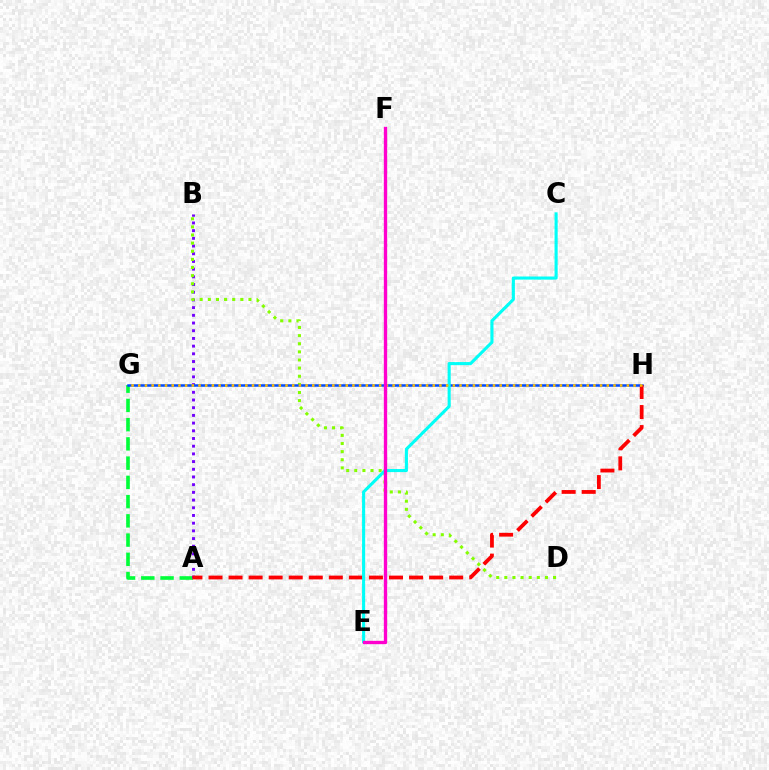{('A', 'G'): [{'color': '#00ff39', 'line_style': 'dashed', 'thickness': 2.61}], ('A', 'B'): [{'color': '#7200ff', 'line_style': 'dotted', 'thickness': 2.09}], ('B', 'D'): [{'color': '#84ff00', 'line_style': 'dotted', 'thickness': 2.21}], ('G', 'H'): [{'color': '#004bff', 'line_style': 'solid', 'thickness': 1.8}, {'color': '#ffbd00', 'line_style': 'dotted', 'thickness': 1.82}], ('A', 'H'): [{'color': '#ff0000', 'line_style': 'dashed', 'thickness': 2.72}], ('C', 'E'): [{'color': '#00fff6', 'line_style': 'solid', 'thickness': 2.22}], ('E', 'F'): [{'color': '#ff00cf', 'line_style': 'solid', 'thickness': 2.4}]}